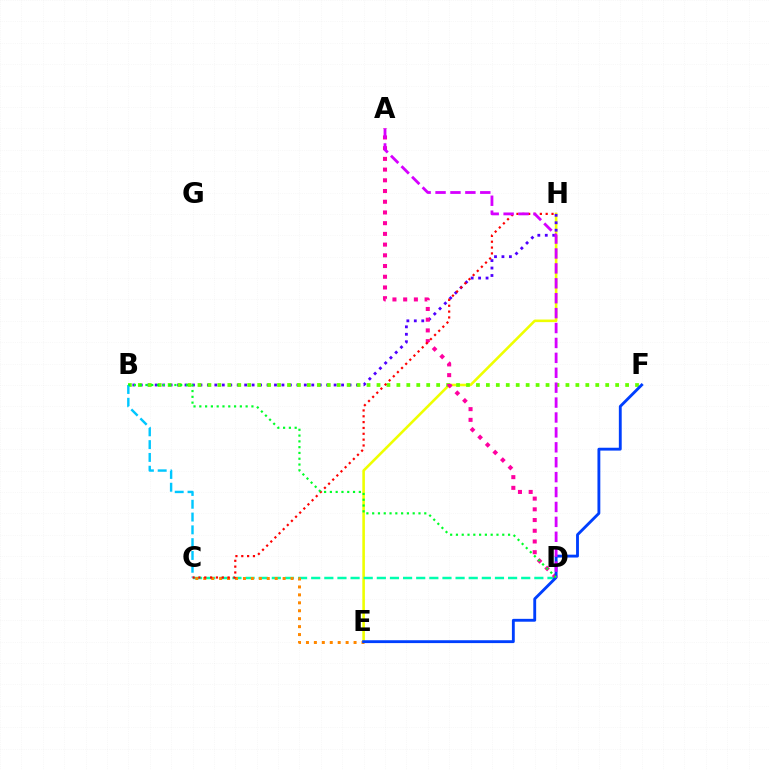{('E', 'H'): [{'color': '#eeff00', 'line_style': 'solid', 'thickness': 1.86}], ('C', 'D'): [{'color': '#00ffaf', 'line_style': 'dashed', 'thickness': 1.78}], ('B', 'H'): [{'color': '#4f00ff', 'line_style': 'dotted', 'thickness': 2.03}], ('B', 'F'): [{'color': '#66ff00', 'line_style': 'dotted', 'thickness': 2.7}], ('B', 'C'): [{'color': '#00c7ff', 'line_style': 'dashed', 'thickness': 1.74}], ('C', 'E'): [{'color': '#ff8800', 'line_style': 'dotted', 'thickness': 2.16}], ('A', 'D'): [{'color': '#ff00a0', 'line_style': 'dotted', 'thickness': 2.91}, {'color': '#d600ff', 'line_style': 'dashed', 'thickness': 2.03}], ('E', 'F'): [{'color': '#003fff', 'line_style': 'solid', 'thickness': 2.06}], ('C', 'H'): [{'color': '#ff0000', 'line_style': 'dotted', 'thickness': 1.59}], ('B', 'D'): [{'color': '#00ff27', 'line_style': 'dotted', 'thickness': 1.57}]}